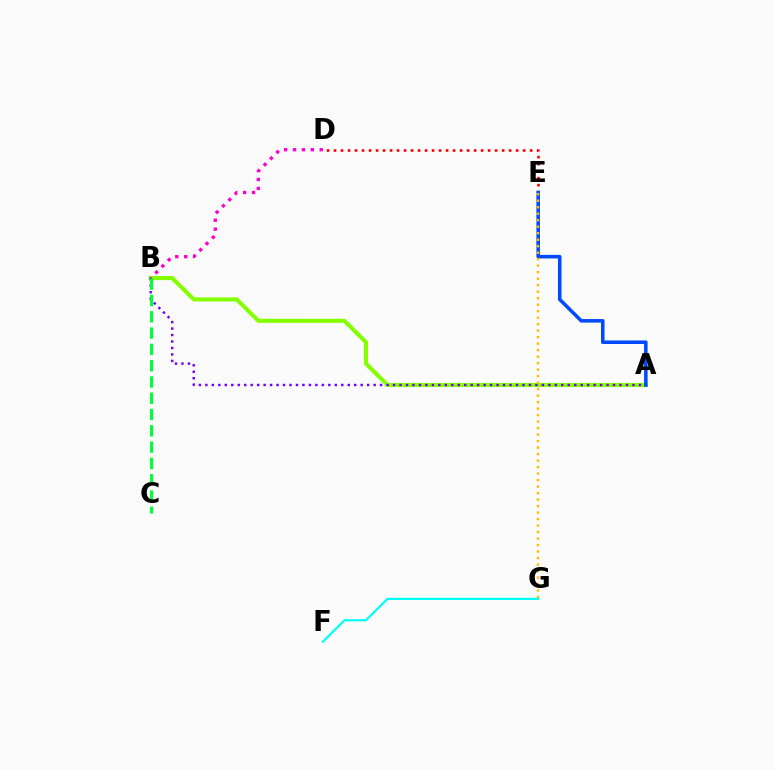{('A', 'B'): [{'color': '#84ff00', 'line_style': 'solid', 'thickness': 2.94}, {'color': '#7200ff', 'line_style': 'dotted', 'thickness': 1.76}], ('D', 'E'): [{'color': '#ff0000', 'line_style': 'dotted', 'thickness': 1.9}], ('B', 'D'): [{'color': '#ff00cf', 'line_style': 'dotted', 'thickness': 2.42}], ('A', 'E'): [{'color': '#004bff', 'line_style': 'solid', 'thickness': 2.56}], ('E', 'G'): [{'color': '#ffbd00', 'line_style': 'dotted', 'thickness': 1.77}], ('B', 'C'): [{'color': '#00ff39', 'line_style': 'dashed', 'thickness': 2.21}], ('F', 'G'): [{'color': '#00fff6', 'line_style': 'solid', 'thickness': 1.6}]}